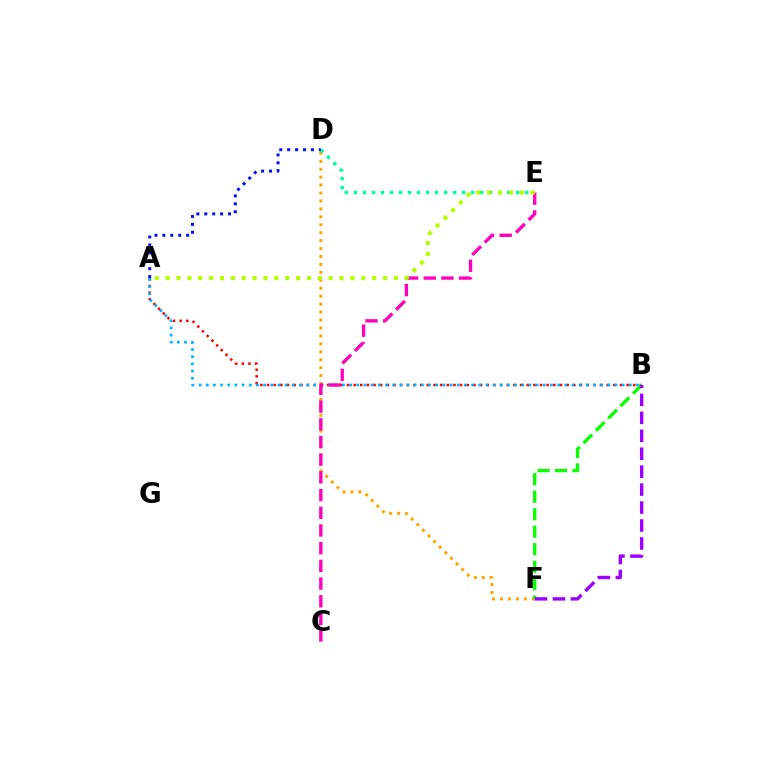{('A', 'B'): [{'color': '#ff0000', 'line_style': 'dotted', 'thickness': 1.81}, {'color': '#00b5ff', 'line_style': 'dotted', 'thickness': 1.95}], ('D', 'F'): [{'color': '#ffa500', 'line_style': 'dotted', 'thickness': 2.16}], ('D', 'E'): [{'color': '#00ff9d', 'line_style': 'dotted', 'thickness': 2.45}], ('C', 'E'): [{'color': '#ff00bd', 'line_style': 'dashed', 'thickness': 2.4}], ('B', 'F'): [{'color': '#08ff00', 'line_style': 'dashed', 'thickness': 2.38}, {'color': '#9b00ff', 'line_style': 'dashed', 'thickness': 2.44}], ('A', 'E'): [{'color': '#b3ff00', 'line_style': 'dotted', 'thickness': 2.95}], ('A', 'D'): [{'color': '#0010ff', 'line_style': 'dotted', 'thickness': 2.15}]}